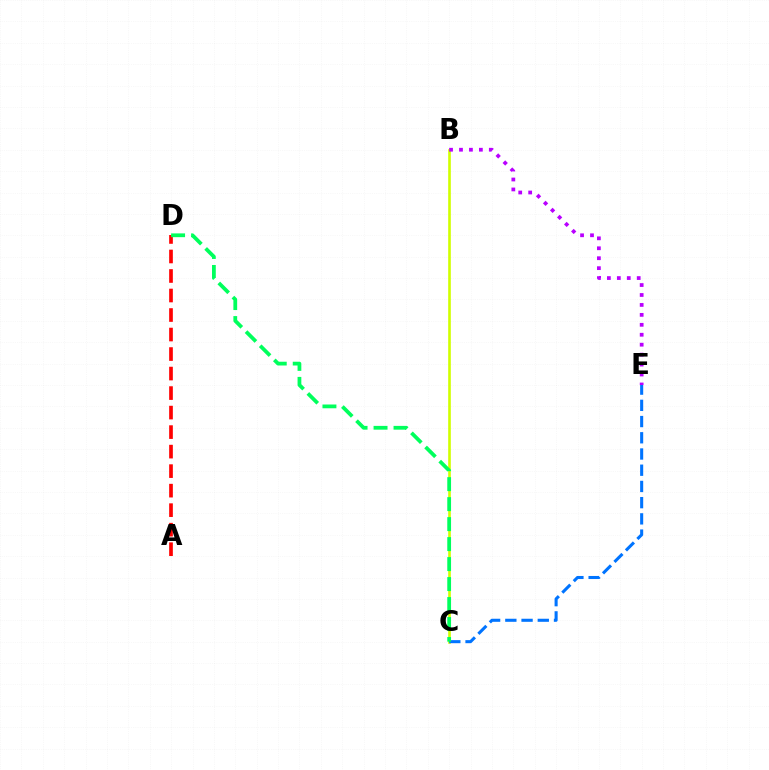{('B', 'C'): [{'color': '#d1ff00', 'line_style': 'solid', 'thickness': 1.9}], ('C', 'E'): [{'color': '#0074ff', 'line_style': 'dashed', 'thickness': 2.2}], ('A', 'D'): [{'color': '#ff0000', 'line_style': 'dashed', 'thickness': 2.65}], ('B', 'E'): [{'color': '#b900ff', 'line_style': 'dotted', 'thickness': 2.7}], ('C', 'D'): [{'color': '#00ff5c', 'line_style': 'dashed', 'thickness': 2.72}]}